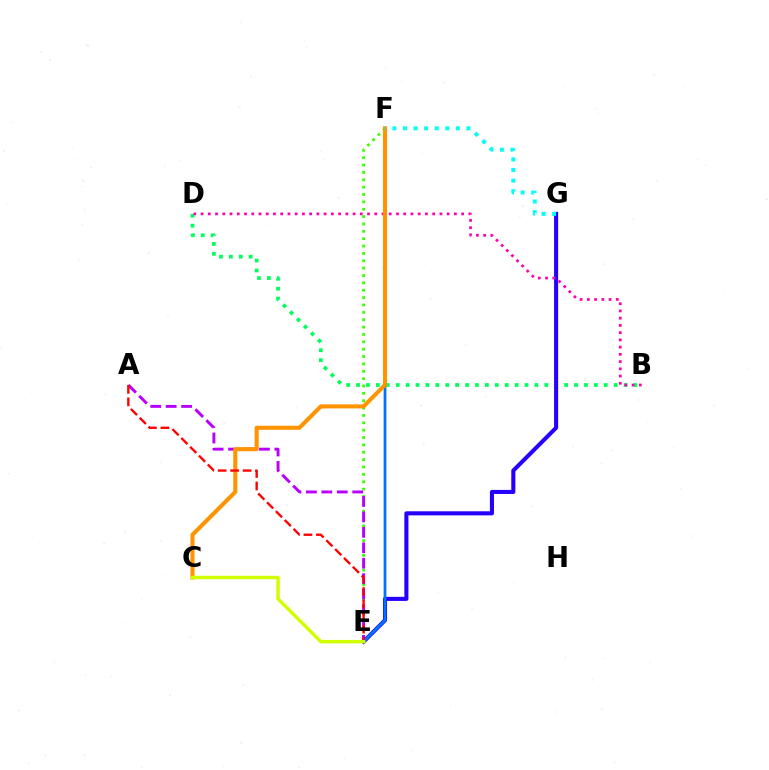{('E', 'F'): [{'color': '#3dff00', 'line_style': 'dotted', 'thickness': 2.0}, {'color': '#0074ff', 'line_style': 'solid', 'thickness': 1.99}], ('B', 'D'): [{'color': '#00ff5c', 'line_style': 'dotted', 'thickness': 2.69}, {'color': '#ff00ac', 'line_style': 'dotted', 'thickness': 1.97}], ('E', 'G'): [{'color': '#2500ff', 'line_style': 'solid', 'thickness': 2.94}], ('A', 'E'): [{'color': '#b900ff', 'line_style': 'dashed', 'thickness': 2.1}, {'color': '#ff0000', 'line_style': 'dashed', 'thickness': 1.7}], ('C', 'F'): [{'color': '#ff9400', 'line_style': 'solid', 'thickness': 2.94}], ('C', 'E'): [{'color': '#d1ff00', 'line_style': 'solid', 'thickness': 2.48}], ('F', 'G'): [{'color': '#00fff6', 'line_style': 'dotted', 'thickness': 2.87}]}